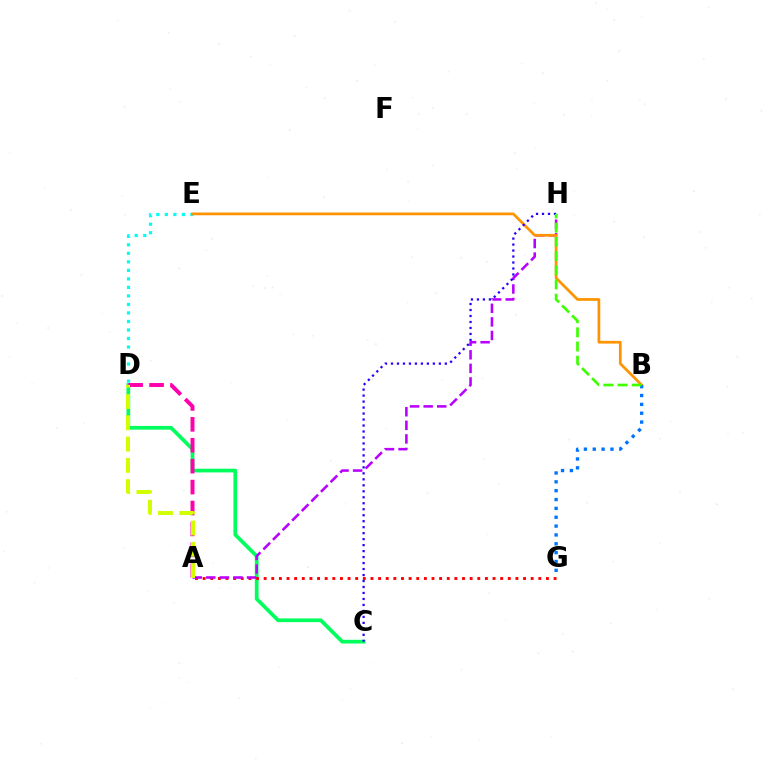{('D', 'E'): [{'color': '#00fff6', 'line_style': 'dotted', 'thickness': 2.31}], ('C', 'D'): [{'color': '#00ff5c', 'line_style': 'solid', 'thickness': 2.68}], ('A', 'G'): [{'color': '#ff0000', 'line_style': 'dotted', 'thickness': 2.07}], ('A', 'D'): [{'color': '#ff00ac', 'line_style': 'dashed', 'thickness': 2.84}, {'color': '#d1ff00', 'line_style': 'dashed', 'thickness': 2.89}], ('A', 'H'): [{'color': '#b900ff', 'line_style': 'dashed', 'thickness': 1.84}], ('B', 'E'): [{'color': '#ff9400', 'line_style': 'solid', 'thickness': 1.97}], ('B', 'G'): [{'color': '#0074ff', 'line_style': 'dotted', 'thickness': 2.41}], ('C', 'H'): [{'color': '#2500ff', 'line_style': 'dotted', 'thickness': 1.63}], ('B', 'H'): [{'color': '#3dff00', 'line_style': 'dashed', 'thickness': 1.93}]}